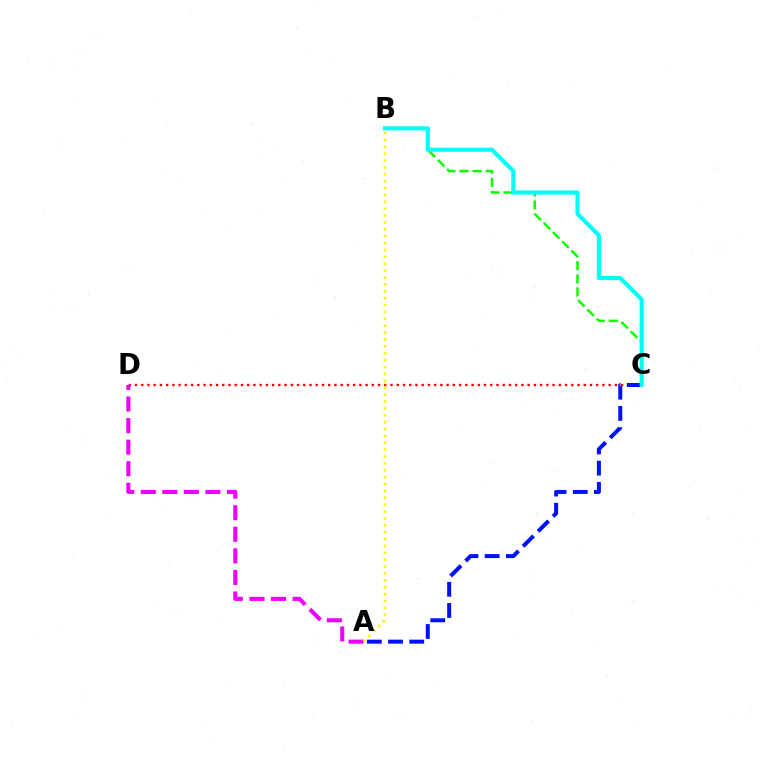{('C', 'D'): [{'color': '#ff0000', 'line_style': 'dotted', 'thickness': 1.69}], ('A', 'C'): [{'color': '#0010ff', 'line_style': 'dashed', 'thickness': 2.88}], ('B', 'C'): [{'color': '#08ff00', 'line_style': 'dashed', 'thickness': 1.78}, {'color': '#00fff6', 'line_style': 'solid', 'thickness': 2.96}], ('A', 'D'): [{'color': '#ee00ff', 'line_style': 'dashed', 'thickness': 2.93}], ('A', 'B'): [{'color': '#fcf500', 'line_style': 'dotted', 'thickness': 1.87}]}